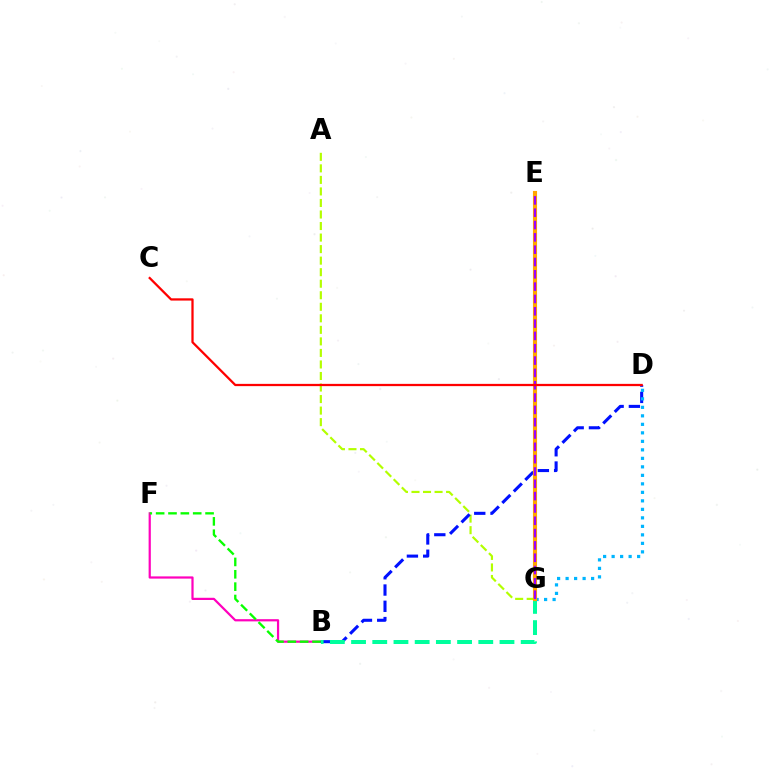{('B', 'F'): [{'color': '#ff00bd', 'line_style': 'solid', 'thickness': 1.6}, {'color': '#08ff00', 'line_style': 'dashed', 'thickness': 1.68}], ('A', 'G'): [{'color': '#b3ff00', 'line_style': 'dashed', 'thickness': 1.57}], ('B', 'D'): [{'color': '#0010ff', 'line_style': 'dashed', 'thickness': 2.21}], ('D', 'G'): [{'color': '#00b5ff', 'line_style': 'dotted', 'thickness': 2.31}], ('B', 'G'): [{'color': '#00ff9d', 'line_style': 'dashed', 'thickness': 2.88}], ('E', 'G'): [{'color': '#ffa500', 'line_style': 'solid', 'thickness': 2.96}, {'color': '#9b00ff', 'line_style': 'dashed', 'thickness': 1.67}], ('C', 'D'): [{'color': '#ff0000', 'line_style': 'solid', 'thickness': 1.63}]}